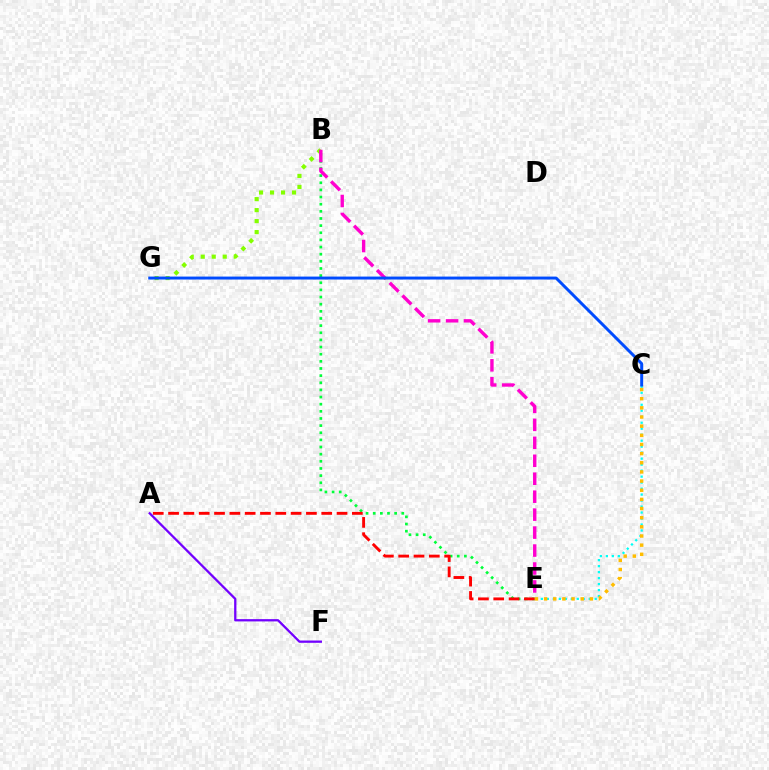{('C', 'E'): [{'color': '#00fff6', 'line_style': 'dotted', 'thickness': 1.63}, {'color': '#ffbd00', 'line_style': 'dotted', 'thickness': 2.49}], ('B', 'E'): [{'color': '#00ff39', 'line_style': 'dotted', 'thickness': 1.94}, {'color': '#ff00cf', 'line_style': 'dashed', 'thickness': 2.44}], ('B', 'G'): [{'color': '#84ff00', 'line_style': 'dotted', 'thickness': 2.99}], ('A', 'F'): [{'color': '#7200ff', 'line_style': 'solid', 'thickness': 1.64}], ('C', 'G'): [{'color': '#004bff', 'line_style': 'solid', 'thickness': 2.13}], ('A', 'E'): [{'color': '#ff0000', 'line_style': 'dashed', 'thickness': 2.08}]}